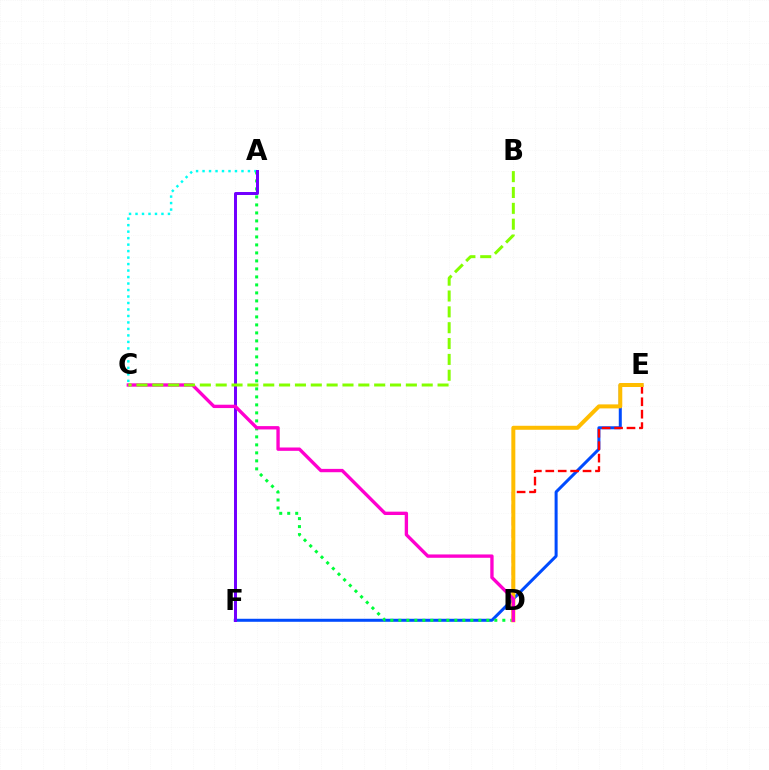{('A', 'C'): [{'color': '#00fff6', 'line_style': 'dotted', 'thickness': 1.76}], ('E', 'F'): [{'color': '#004bff', 'line_style': 'solid', 'thickness': 2.17}], ('D', 'E'): [{'color': '#ff0000', 'line_style': 'dashed', 'thickness': 1.69}, {'color': '#ffbd00', 'line_style': 'solid', 'thickness': 2.87}], ('A', 'D'): [{'color': '#00ff39', 'line_style': 'dotted', 'thickness': 2.17}], ('A', 'F'): [{'color': '#7200ff', 'line_style': 'solid', 'thickness': 2.15}], ('C', 'D'): [{'color': '#ff00cf', 'line_style': 'solid', 'thickness': 2.41}], ('B', 'C'): [{'color': '#84ff00', 'line_style': 'dashed', 'thickness': 2.15}]}